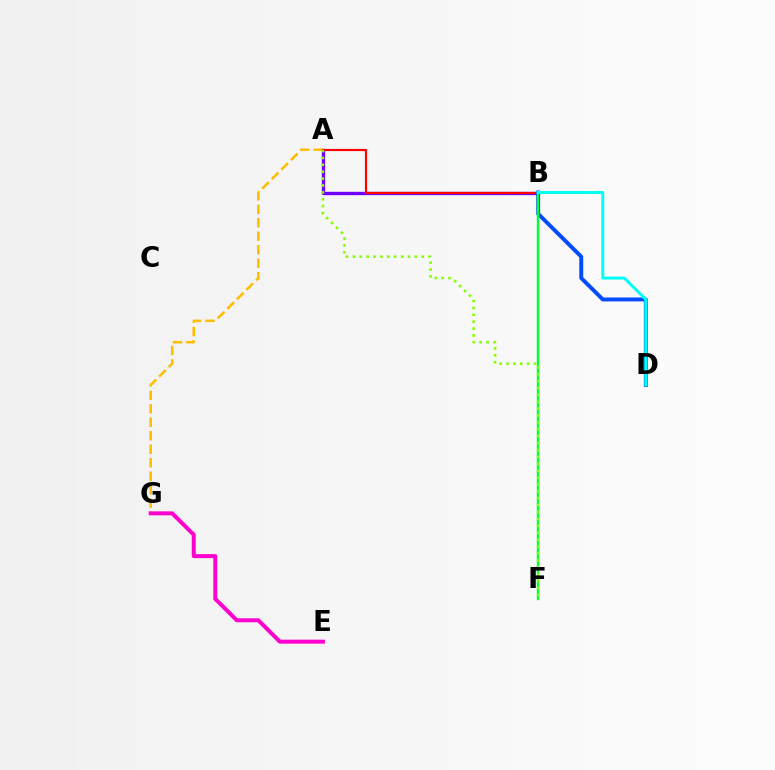{('A', 'B'): [{'color': '#7200ff', 'line_style': 'solid', 'thickness': 2.4}, {'color': '#ff0000', 'line_style': 'solid', 'thickness': 1.57}], ('A', 'G'): [{'color': '#ffbd00', 'line_style': 'dashed', 'thickness': 1.83}], ('B', 'D'): [{'color': '#004bff', 'line_style': 'solid', 'thickness': 2.82}, {'color': '#00fff6', 'line_style': 'solid', 'thickness': 2.13}], ('B', 'F'): [{'color': '#00ff39', 'line_style': 'solid', 'thickness': 1.75}], ('E', 'G'): [{'color': '#ff00cf', 'line_style': 'solid', 'thickness': 2.87}], ('A', 'F'): [{'color': '#84ff00', 'line_style': 'dotted', 'thickness': 1.87}]}